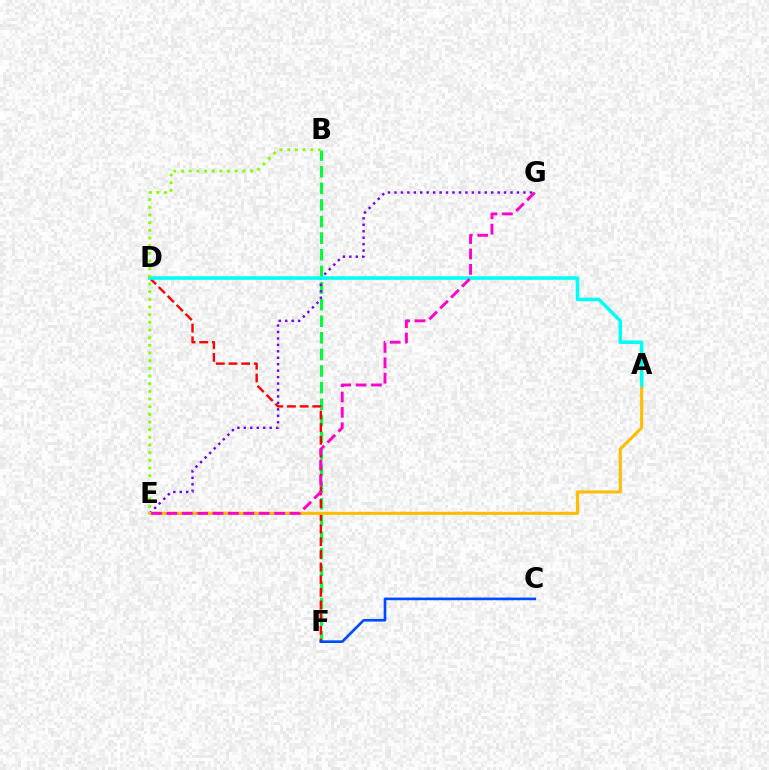{('B', 'F'): [{'color': '#00ff39', 'line_style': 'dashed', 'thickness': 2.26}], ('E', 'G'): [{'color': '#7200ff', 'line_style': 'dotted', 'thickness': 1.75}, {'color': '#ff00cf', 'line_style': 'dashed', 'thickness': 2.09}], ('D', 'F'): [{'color': '#ff0000', 'line_style': 'dashed', 'thickness': 1.72}], ('A', 'E'): [{'color': '#ffbd00', 'line_style': 'solid', 'thickness': 2.21}], ('A', 'D'): [{'color': '#00fff6', 'line_style': 'solid', 'thickness': 2.55}], ('B', 'E'): [{'color': '#84ff00', 'line_style': 'dotted', 'thickness': 2.08}], ('C', 'F'): [{'color': '#004bff', 'line_style': 'solid', 'thickness': 1.91}]}